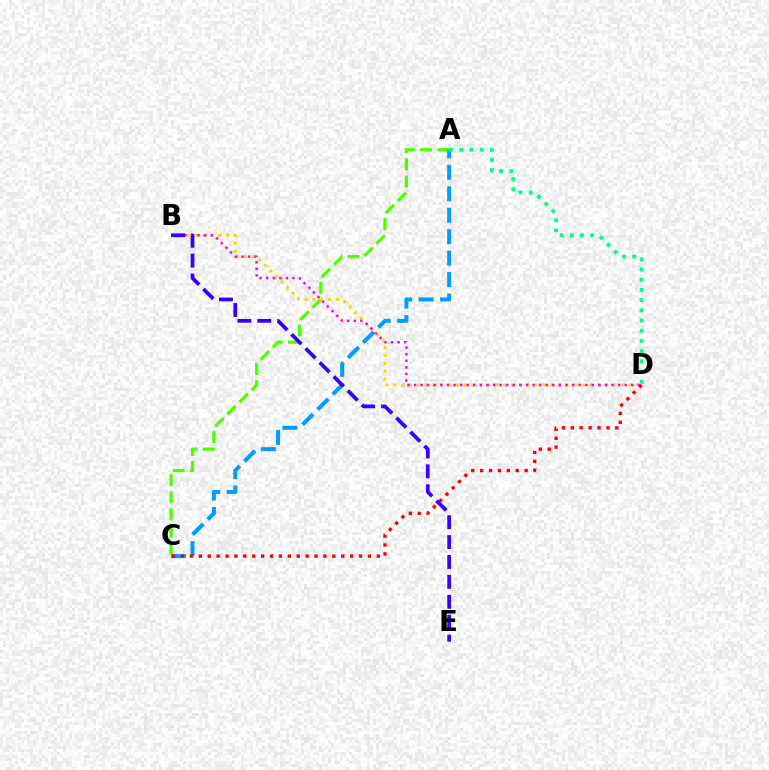{('A', 'C'): [{'color': '#4fff00', 'line_style': 'dashed', 'thickness': 2.33}, {'color': '#009eff', 'line_style': 'dashed', 'thickness': 2.91}], ('B', 'D'): [{'color': '#ffd500', 'line_style': 'dotted', 'thickness': 2.13}, {'color': '#ff00ed', 'line_style': 'dotted', 'thickness': 1.79}], ('C', 'D'): [{'color': '#ff0000', 'line_style': 'dotted', 'thickness': 2.42}], ('A', 'D'): [{'color': '#00ff86', 'line_style': 'dotted', 'thickness': 2.77}], ('B', 'E'): [{'color': '#3700ff', 'line_style': 'dashed', 'thickness': 2.7}]}